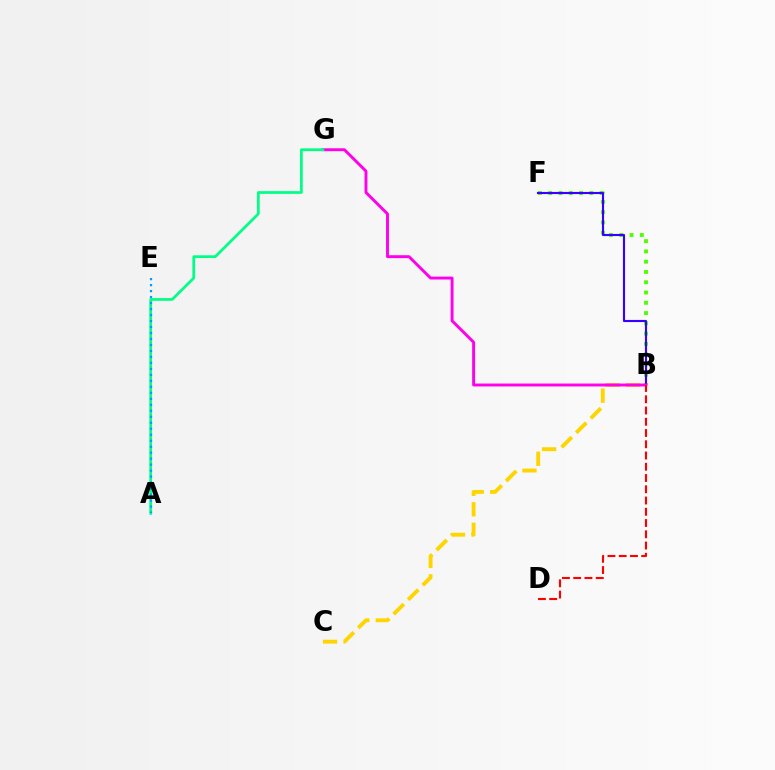{('B', 'C'): [{'color': '#ffd500', 'line_style': 'dashed', 'thickness': 2.79}], ('B', 'F'): [{'color': '#4fff00', 'line_style': 'dotted', 'thickness': 2.79}, {'color': '#3700ff', 'line_style': 'solid', 'thickness': 1.53}], ('B', 'G'): [{'color': '#ff00ed', 'line_style': 'solid', 'thickness': 2.1}], ('A', 'G'): [{'color': '#00ff86', 'line_style': 'solid', 'thickness': 1.97}], ('B', 'D'): [{'color': '#ff0000', 'line_style': 'dashed', 'thickness': 1.53}], ('A', 'E'): [{'color': '#009eff', 'line_style': 'dotted', 'thickness': 1.63}]}